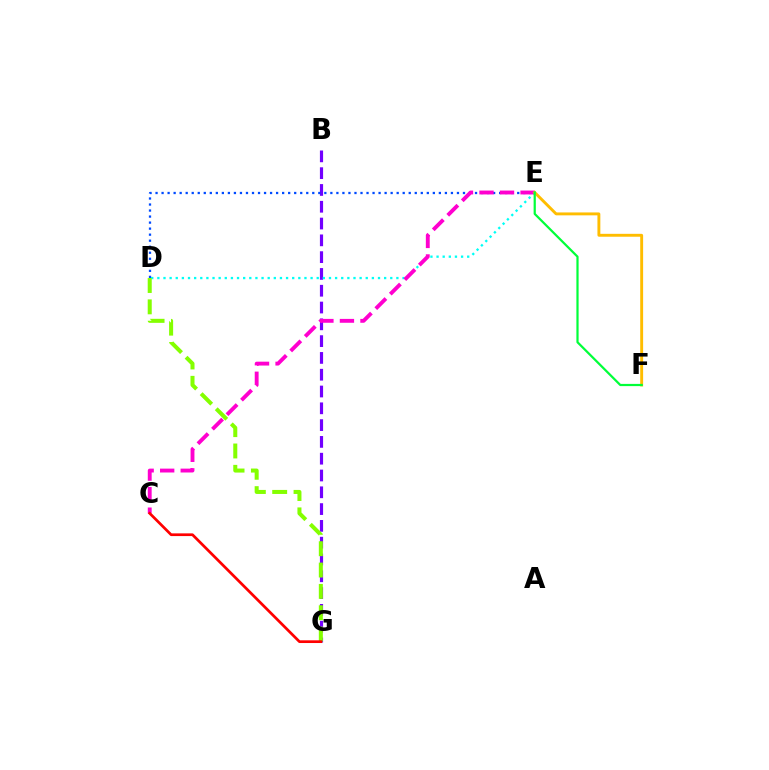{('B', 'G'): [{'color': '#7200ff', 'line_style': 'dashed', 'thickness': 2.28}], ('D', 'E'): [{'color': '#00fff6', 'line_style': 'dotted', 'thickness': 1.67}, {'color': '#004bff', 'line_style': 'dotted', 'thickness': 1.64}], ('C', 'E'): [{'color': '#ff00cf', 'line_style': 'dashed', 'thickness': 2.79}], ('E', 'F'): [{'color': '#ffbd00', 'line_style': 'solid', 'thickness': 2.09}, {'color': '#00ff39', 'line_style': 'solid', 'thickness': 1.6}], ('D', 'G'): [{'color': '#84ff00', 'line_style': 'dashed', 'thickness': 2.9}], ('C', 'G'): [{'color': '#ff0000', 'line_style': 'solid', 'thickness': 1.95}]}